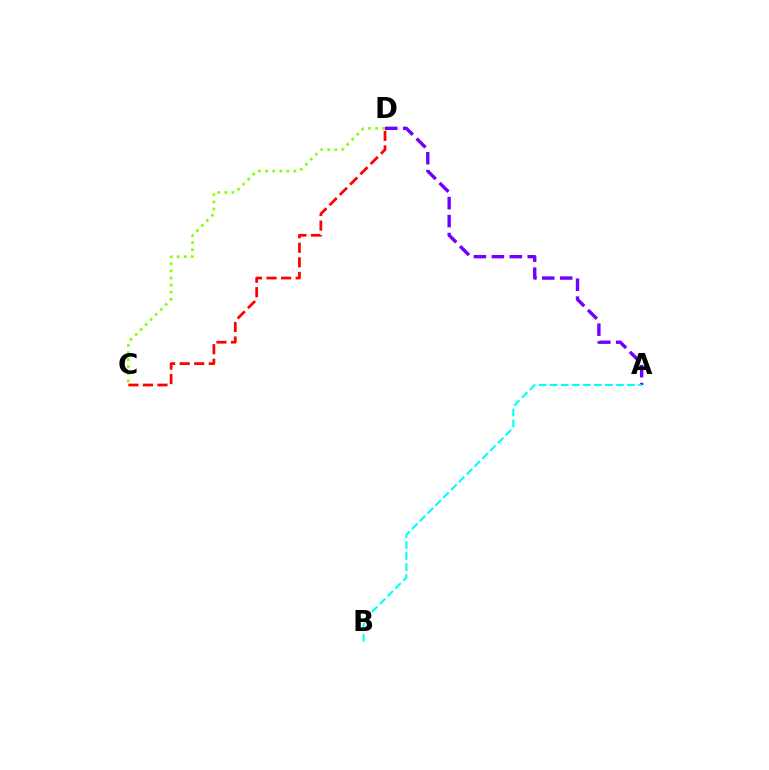{('C', 'D'): [{'color': '#84ff00', 'line_style': 'dotted', 'thickness': 1.93}, {'color': '#ff0000', 'line_style': 'dashed', 'thickness': 1.97}], ('A', 'D'): [{'color': '#7200ff', 'line_style': 'dashed', 'thickness': 2.44}], ('A', 'B'): [{'color': '#00fff6', 'line_style': 'dashed', 'thickness': 1.5}]}